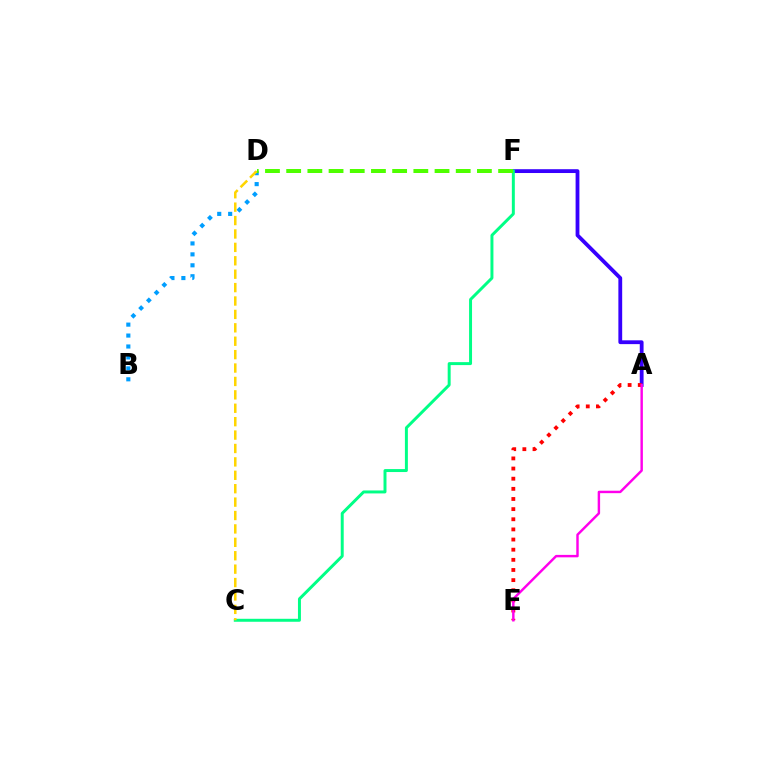{('A', 'F'): [{'color': '#3700ff', 'line_style': 'solid', 'thickness': 2.74}], ('C', 'F'): [{'color': '#00ff86', 'line_style': 'solid', 'thickness': 2.14}], ('A', 'E'): [{'color': '#ff0000', 'line_style': 'dotted', 'thickness': 2.76}, {'color': '#ff00ed', 'line_style': 'solid', 'thickness': 1.76}], ('B', 'D'): [{'color': '#009eff', 'line_style': 'dotted', 'thickness': 2.97}], ('C', 'D'): [{'color': '#ffd500', 'line_style': 'dashed', 'thickness': 1.82}], ('D', 'F'): [{'color': '#4fff00', 'line_style': 'dashed', 'thickness': 2.88}]}